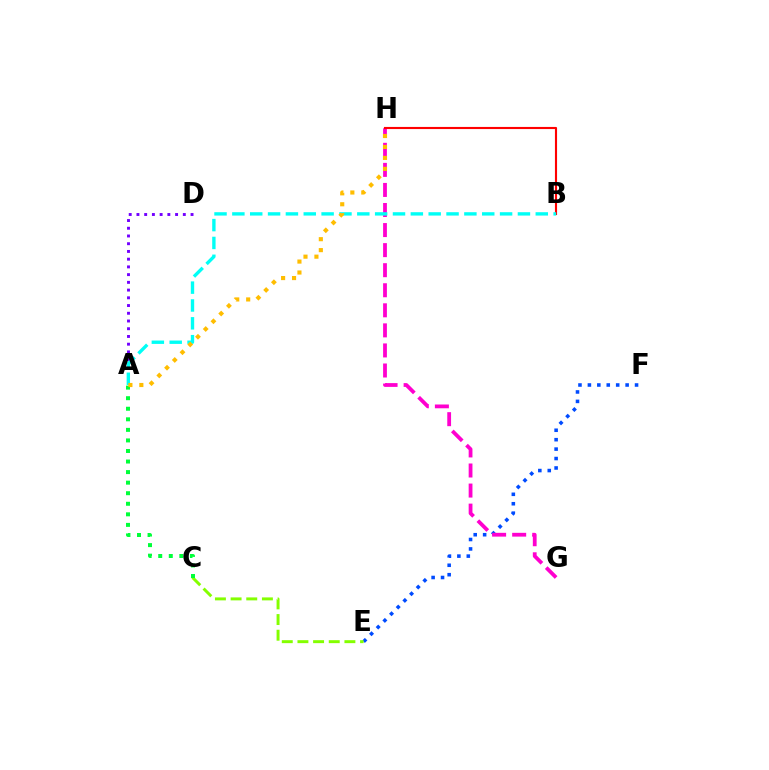{('E', 'F'): [{'color': '#004bff', 'line_style': 'dotted', 'thickness': 2.56}], ('C', 'E'): [{'color': '#84ff00', 'line_style': 'dashed', 'thickness': 2.13}], ('G', 'H'): [{'color': '#ff00cf', 'line_style': 'dashed', 'thickness': 2.73}], ('A', 'D'): [{'color': '#7200ff', 'line_style': 'dotted', 'thickness': 2.1}], ('B', 'H'): [{'color': '#ff0000', 'line_style': 'solid', 'thickness': 1.53}], ('A', 'C'): [{'color': '#00ff39', 'line_style': 'dotted', 'thickness': 2.87}], ('A', 'B'): [{'color': '#00fff6', 'line_style': 'dashed', 'thickness': 2.42}], ('A', 'H'): [{'color': '#ffbd00', 'line_style': 'dotted', 'thickness': 2.97}]}